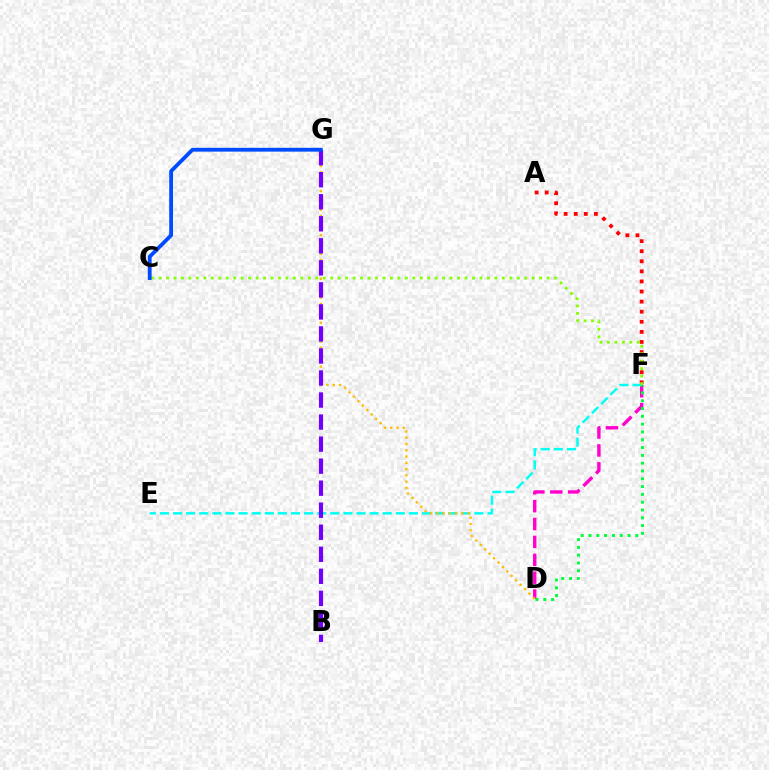{('D', 'F'): [{'color': '#ff00cf', 'line_style': 'dashed', 'thickness': 2.43}, {'color': '#00ff39', 'line_style': 'dotted', 'thickness': 2.12}], ('A', 'F'): [{'color': '#ff0000', 'line_style': 'dotted', 'thickness': 2.74}], ('E', 'F'): [{'color': '#00fff6', 'line_style': 'dashed', 'thickness': 1.78}], ('D', 'G'): [{'color': '#ffbd00', 'line_style': 'dotted', 'thickness': 1.7}], ('C', 'F'): [{'color': '#84ff00', 'line_style': 'dotted', 'thickness': 2.03}], ('B', 'G'): [{'color': '#7200ff', 'line_style': 'dashed', 'thickness': 2.99}], ('C', 'G'): [{'color': '#004bff', 'line_style': 'solid', 'thickness': 2.74}]}